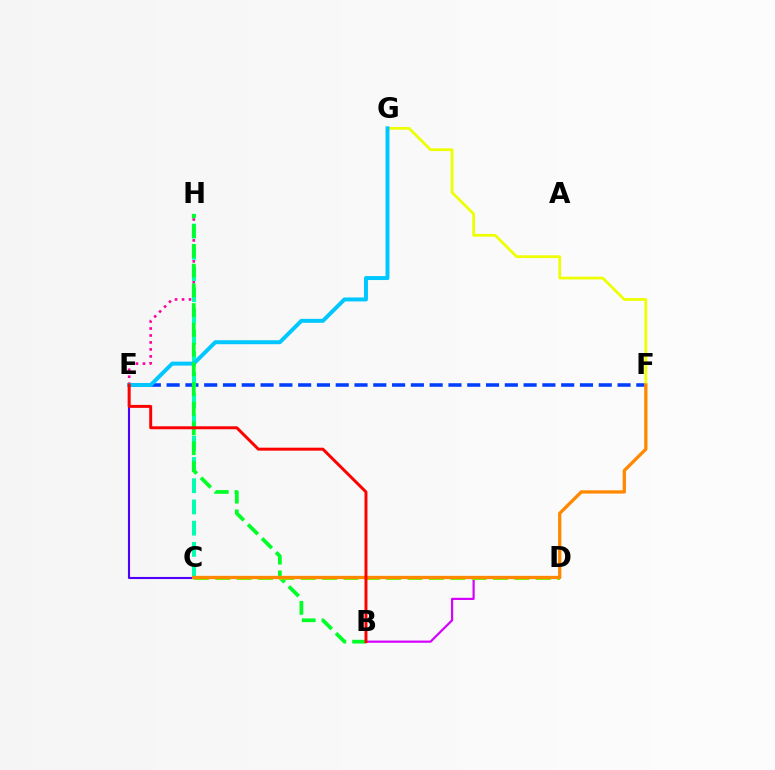{('C', 'E'): [{'color': '#4f00ff', 'line_style': 'solid', 'thickness': 1.52}], ('B', 'D'): [{'color': '#d600ff', 'line_style': 'solid', 'thickness': 1.58}], ('E', 'H'): [{'color': '#ff00a0', 'line_style': 'dotted', 'thickness': 1.89}], ('E', 'F'): [{'color': '#003fff', 'line_style': 'dashed', 'thickness': 2.55}], ('F', 'G'): [{'color': '#eeff00', 'line_style': 'solid', 'thickness': 1.98}], ('C', 'H'): [{'color': '#00ffaf', 'line_style': 'dashed', 'thickness': 2.88}], ('E', 'G'): [{'color': '#00c7ff', 'line_style': 'solid', 'thickness': 2.85}], ('B', 'H'): [{'color': '#00ff27', 'line_style': 'dashed', 'thickness': 2.68}], ('C', 'D'): [{'color': '#66ff00', 'line_style': 'dashed', 'thickness': 2.9}], ('C', 'F'): [{'color': '#ff8800', 'line_style': 'solid', 'thickness': 2.36}], ('B', 'E'): [{'color': '#ff0000', 'line_style': 'solid', 'thickness': 2.13}]}